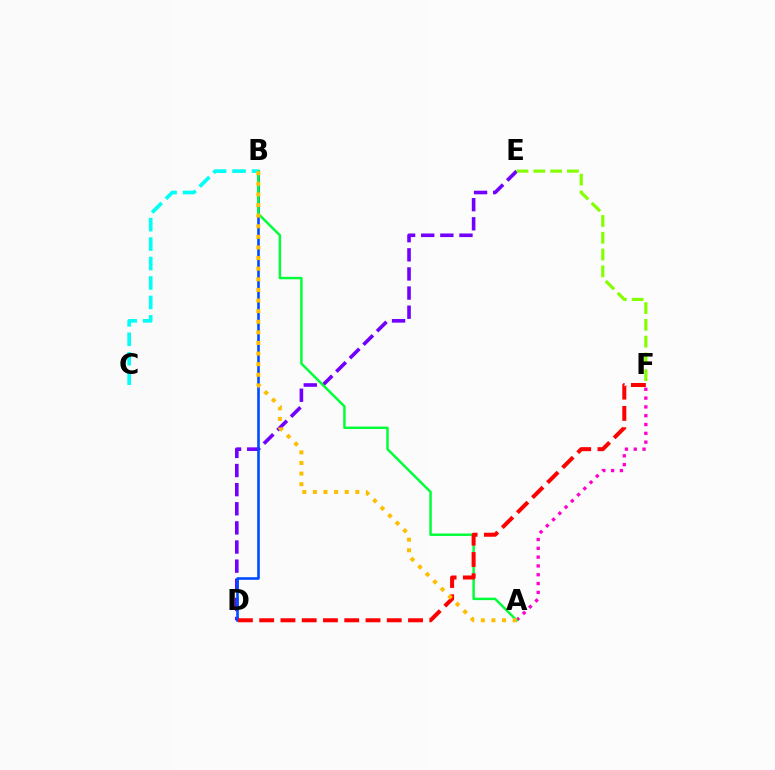{('D', 'E'): [{'color': '#7200ff', 'line_style': 'dashed', 'thickness': 2.6}], ('B', 'D'): [{'color': '#004bff', 'line_style': 'solid', 'thickness': 1.88}], ('E', 'F'): [{'color': '#84ff00', 'line_style': 'dashed', 'thickness': 2.28}], ('A', 'F'): [{'color': '#ff00cf', 'line_style': 'dotted', 'thickness': 2.39}], ('A', 'B'): [{'color': '#00ff39', 'line_style': 'solid', 'thickness': 1.77}, {'color': '#ffbd00', 'line_style': 'dotted', 'thickness': 2.88}], ('D', 'F'): [{'color': '#ff0000', 'line_style': 'dashed', 'thickness': 2.89}], ('B', 'C'): [{'color': '#00fff6', 'line_style': 'dashed', 'thickness': 2.64}]}